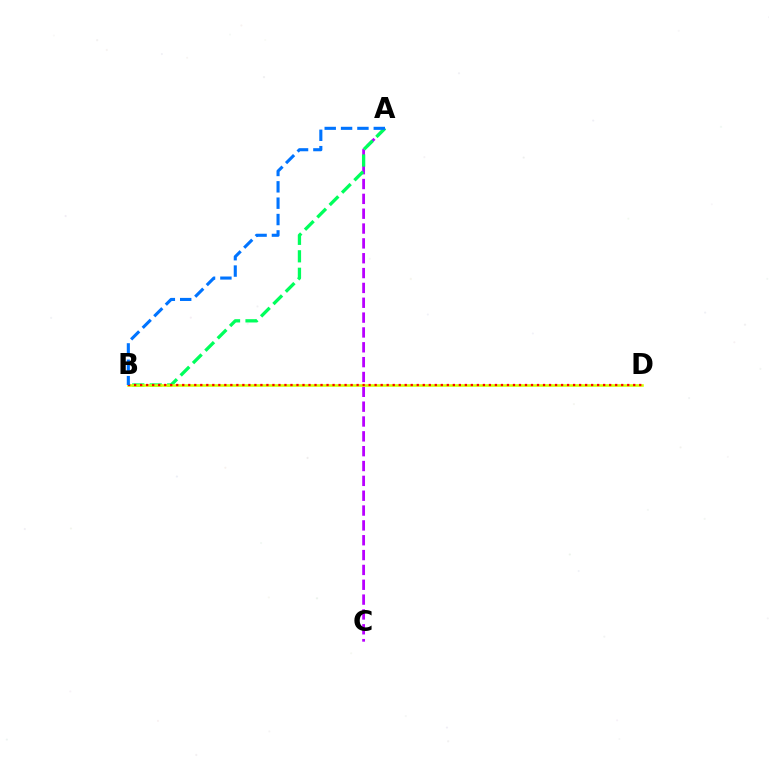{('A', 'C'): [{'color': '#b900ff', 'line_style': 'dashed', 'thickness': 2.02}], ('A', 'B'): [{'color': '#00ff5c', 'line_style': 'dashed', 'thickness': 2.37}, {'color': '#0074ff', 'line_style': 'dashed', 'thickness': 2.22}], ('B', 'D'): [{'color': '#d1ff00', 'line_style': 'solid', 'thickness': 1.86}, {'color': '#ff0000', 'line_style': 'dotted', 'thickness': 1.63}]}